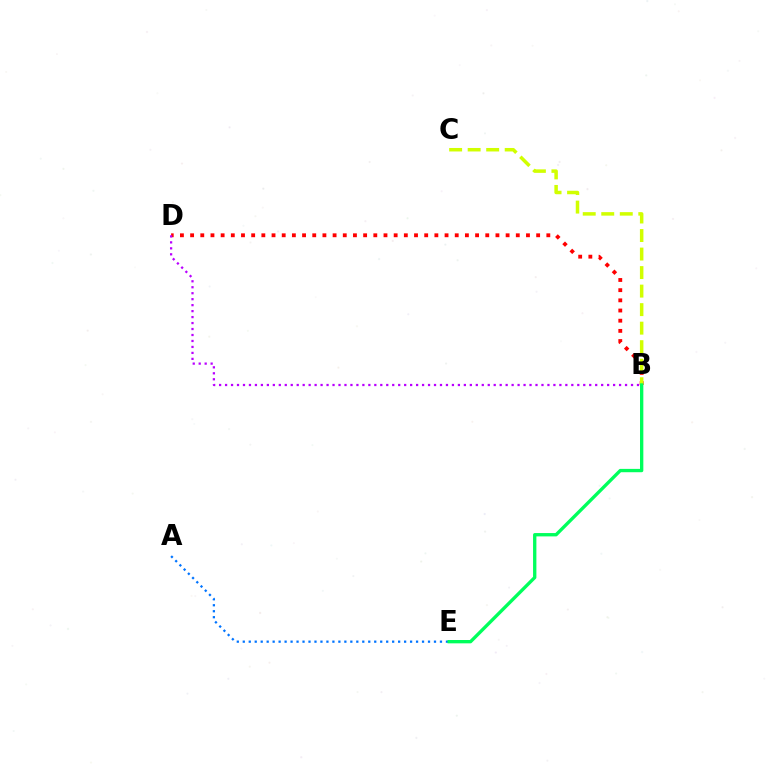{('B', 'D'): [{'color': '#ff0000', 'line_style': 'dotted', 'thickness': 2.77}, {'color': '#b900ff', 'line_style': 'dotted', 'thickness': 1.62}], ('A', 'E'): [{'color': '#0074ff', 'line_style': 'dotted', 'thickness': 1.62}], ('B', 'C'): [{'color': '#d1ff00', 'line_style': 'dashed', 'thickness': 2.52}], ('B', 'E'): [{'color': '#00ff5c', 'line_style': 'solid', 'thickness': 2.4}]}